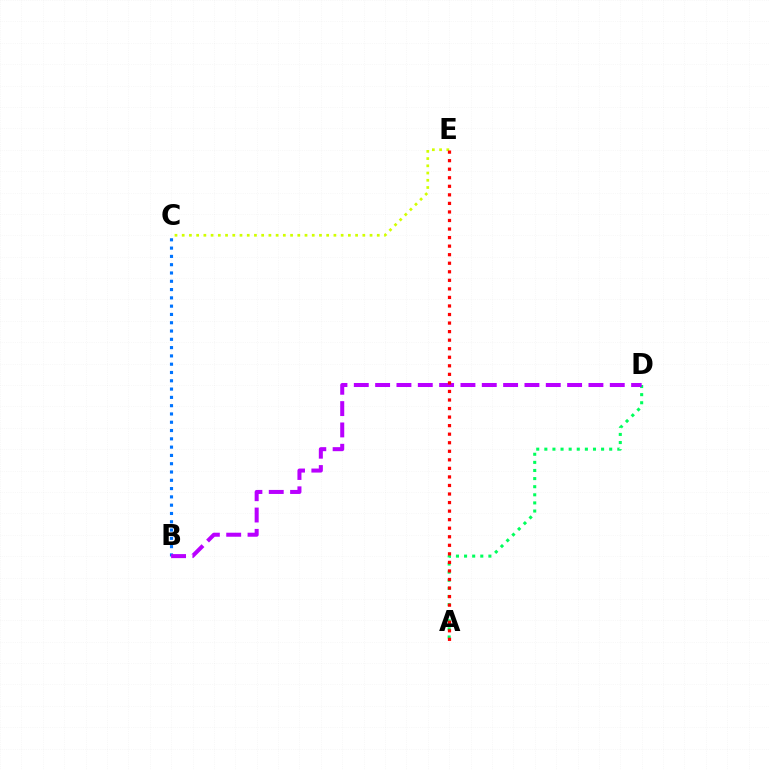{('B', 'C'): [{'color': '#0074ff', 'line_style': 'dotted', 'thickness': 2.25}], ('A', 'D'): [{'color': '#00ff5c', 'line_style': 'dotted', 'thickness': 2.2}], ('B', 'D'): [{'color': '#b900ff', 'line_style': 'dashed', 'thickness': 2.9}], ('C', 'E'): [{'color': '#d1ff00', 'line_style': 'dotted', 'thickness': 1.96}], ('A', 'E'): [{'color': '#ff0000', 'line_style': 'dotted', 'thickness': 2.32}]}